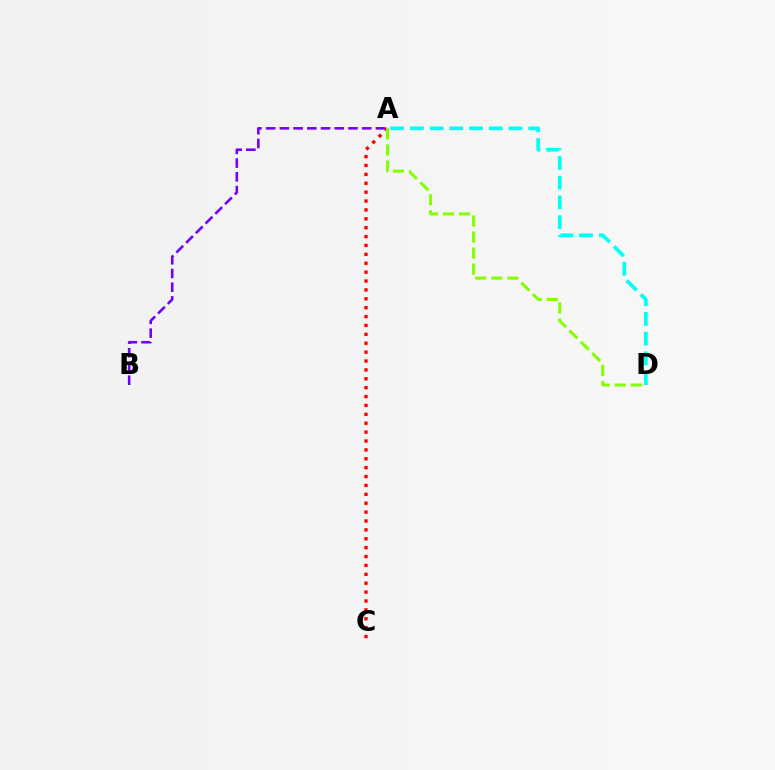{('A', 'C'): [{'color': '#ff0000', 'line_style': 'dotted', 'thickness': 2.41}], ('A', 'D'): [{'color': '#00fff6', 'line_style': 'dashed', 'thickness': 2.68}, {'color': '#84ff00', 'line_style': 'dashed', 'thickness': 2.18}], ('A', 'B'): [{'color': '#7200ff', 'line_style': 'dashed', 'thickness': 1.86}]}